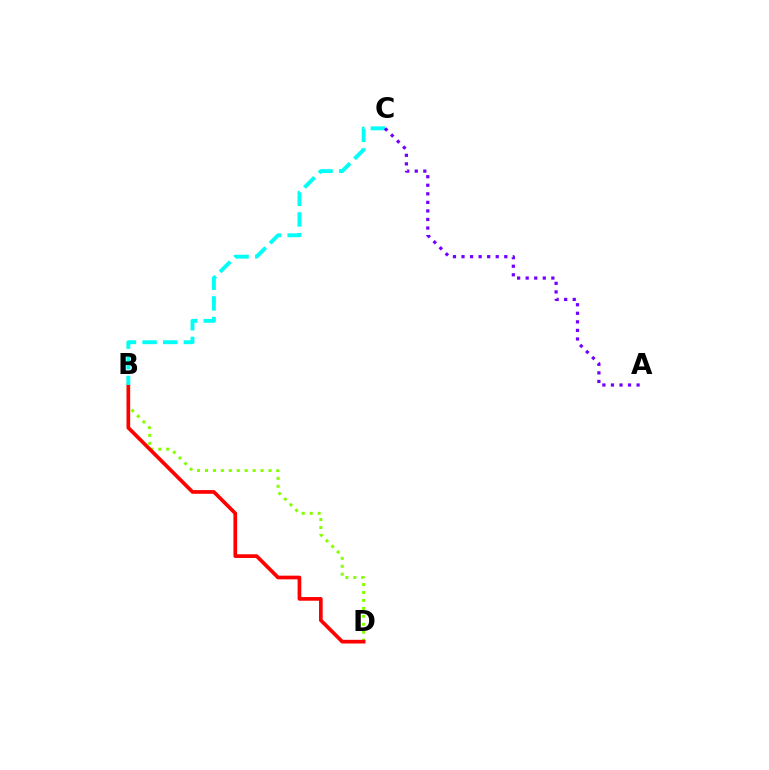{('B', 'D'): [{'color': '#84ff00', 'line_style': 'dotted', 'thickness': 2.16}, {'color': '#ff0000', 'line_style': 'solid', 'thickness': 2.65}], ('B', 'C'): [{'color': '#00fff6', 'line_style': 'dashed', 'thickness': 2.8}], ('A', 'C'): [{'color': '#7200ff', 'line_style': 'dotted', 'thickness': 2.32}]}